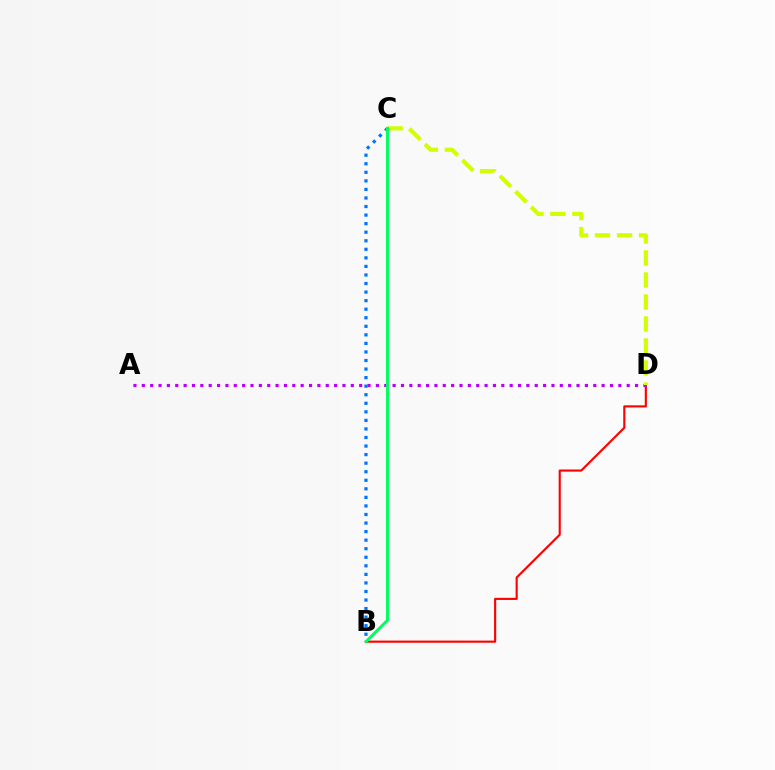{('B', 'D'): [{'color': '#ff0000', 'line_style': 'solid', 'thickness': 1.54}], ('A', 'D'): [{'color': '#b900ff', 'line_style': 'dotted', 'thickness': 2.27}], ('C', 'D'): [{'color': '#d1ff00', 'line_style': 'dashed', 'thickness': 2.99}], ('B', 'C'): [{'color': '#0074ff', 'line_style': 'dotted', 'thickness': 2.32}, {'color': '#00ff5c', 'line_style': 'solid', 'thickness': 2.12}]}